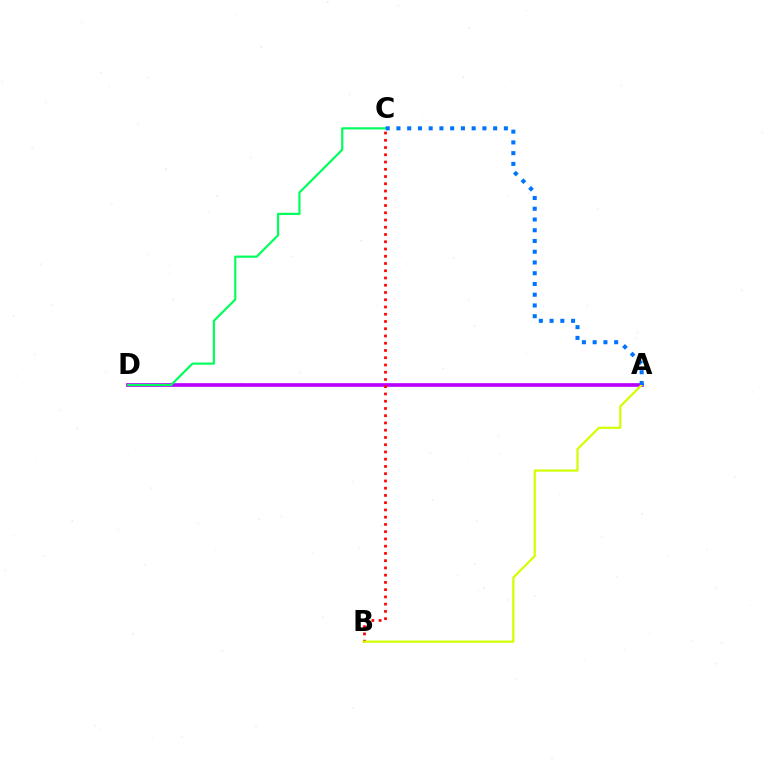{('A', 'D'): [{'color': '#b900ff', 'line_style': 'solid', 'thickness': 2.65}], ('B', 'C'): [{'color': '#ff0000', 'line_style': 'dotted', 'thickness': 1.97}], ('C', 'D'): [{'color': '#00ff5c', 'line_style': 'solid', 'thickness': 1.57}], ('A', 'B'): [{'color': '#d1ff00', 'line_style': 'solid', 'thickness': 1.58}], ('A', 'C'): [{'color': '#0074ff', 'line_style': 'dotted', 'thickness': 2.92}]}